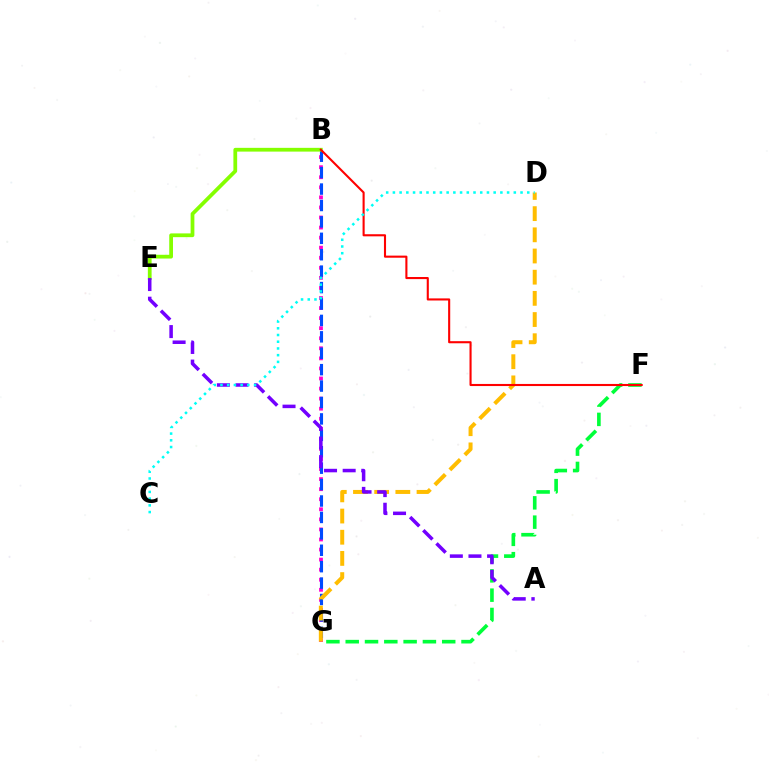{('B', 'G'): [{'color': '#ff00cf', 'line_style': 'dotted', 'thickness': 2.73}, {'color': '#004bff', 'line_style': 'dashed', 'thickness': 2.23}], ('F', 'G'): [{'color': '#00ff39', 'line_style': 'dashed', 'thickness': 2.62}], ('B', 'E'): [{'color': '#84ff00', 'line_style': 'solid', 'thickness': 2.7}], ('D', 'G'): [{'color': '#ffbd00', 'line_style': 'dashed', 'thickness': 2.88}], ('A', 'E'): [{'color': '#7200ff', 'line_style': 'dashed', 'thickness': 2.53}], ('B', 'F'): [{'color': '#ff0000', 'line_style': 'solid', 'thickness': 1.51}], ('C', 'D'): [{'color': '#00fff6', 'line_style': 'dotted', 'thickness': 1.83}]}